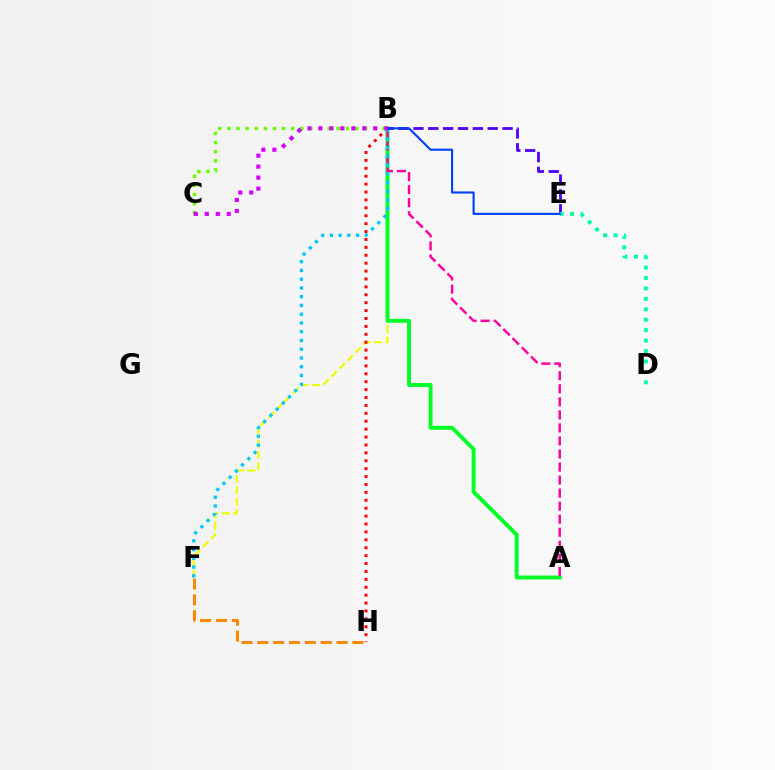{('B', 'F'): [{'color': '#eeff00', 'line_style': 'dashed', 'thickness': 1.55}, {'color': '#00c7ff', 'line_style': 'dotted', 'thickness': 2.38}], ('A', 'B'): [{'color': '#00ff27', 'line_style': 'solid', 'thickness': 2.82}, {'color': '#ff00a0', 'line_style': 'dashed', 'thickness': 1.77}], ('B', 'H'): [{'color': '#ff0000', 'line_style': 'dotted', 'thickness': 2.15}], ('B', 'C'): [{'color': '#66ff00', 'line_style': 'dotted', 'thickness': 2.48}, {'color': '#d600ff', 'line_style': 'dotted', 'thickness': 2.98}], ('B', 'E'): [{'color': '#4f00ff', 'line_style': 'dashed', 'thickness': 2.02}, {'color': '#003fff', 'line_style': 'solid', 'thickness': 1.52}], ('F', 'H'): [{'color': '#ff8800', 'line_style': 'dashed', 'thickness': 2.15}], ('D', 'E'): [{'color': '#00ffaf', 'line_style': 'dotted', 'thickness': 2.84}]}